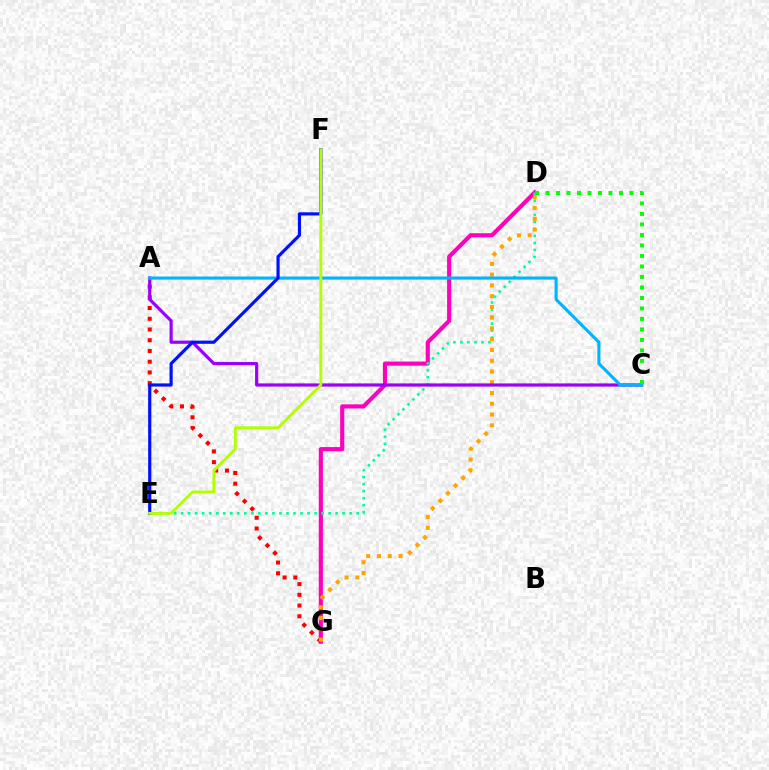{('D', 'G'): [{'color': '#ff00bd', 'line_style': 'solid', 'thickness': 2.98}, {'color': '#ffa500', 'line_style': 'dotted', 'thickness': 2.92}], ('A', 'G'): [{'color': '#ff0000', 'line_style': 'dotted', 'thickness': 2.92}], ('D', 'E'): [{'color': '#00ff9d', 'line_style': 'dotted', 'thickness': 1.91}], ('A', 'C'): [{'color': '#9b00ff', 'line_style': 'solid', 'thickness': 2.29}, {'color': '#00b5ff', 'line_style': 'solid', 'thickness': 2.23}], ('E', 'F'): [{'color': '#0010ff', 'line_style': 'solid', 'thickness': 2.28}, {'color': '#b3ff00', 'line_style': 'solid', 'thickness': 2.09}], ('C', 'D'): [{'color': '#08ff00', 'line_style': 'dotted', 'thickness': 2.85}]}